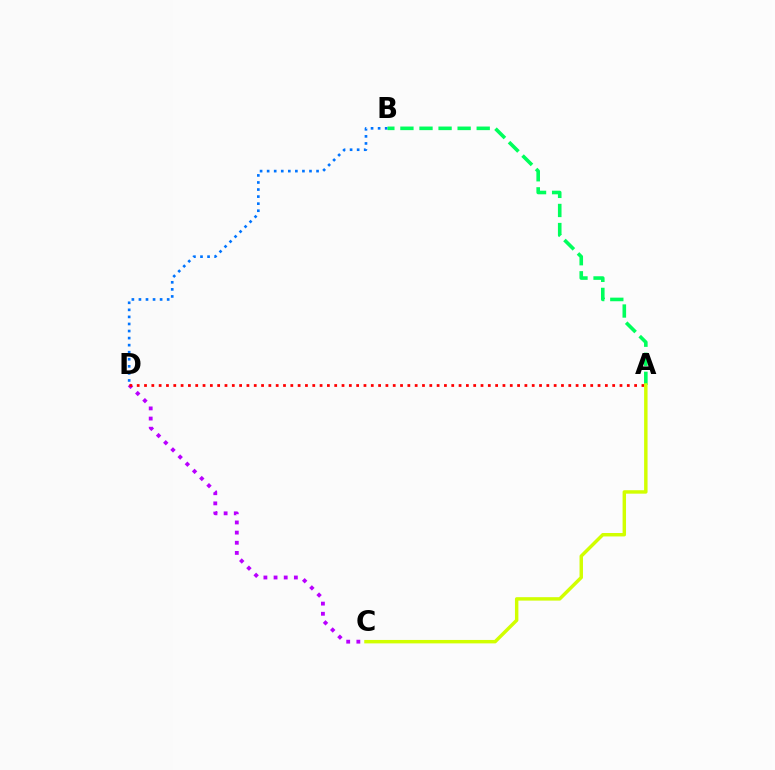{('C', 'D'): [{'color': '#b900ff', 'line_style': 'dotted', 'thickness': 2.76}], ('B', 'D'): [{'color': '#0074ff', 'line_style': 'dotted', 'thickness': 1.92}], ('A', 'B'): [{'color': '#00ff5c', 'line_style': 'dashed', 'thickness': 2.59}], ('A', 'D'): [{'color': '#ff0000', 'line_style': 'dotted', 'thickness': 1.99}], ('A', 'C'): [{'color': '#d1ff00', 'line_style': 'solid', 'thickness': 2.47}]}